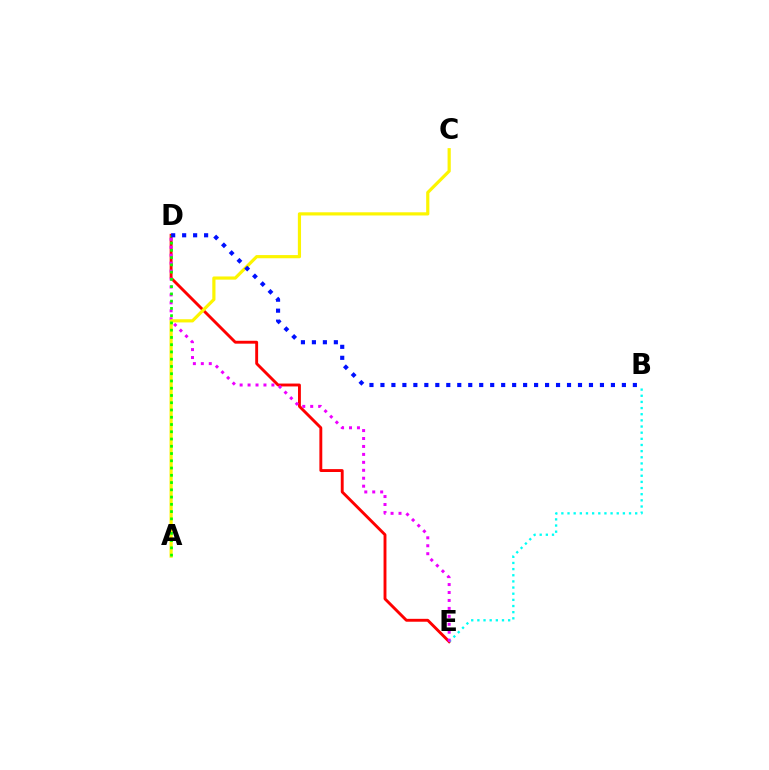{('D', 'E'): [{'color': '#ff0000', 'line_style': 'solid', 'thickness': 2.08}, {'color': '#ee00ff', 'line_style': 'dotted', 'thickness': 2.16}], ('B', 'E'): [{'color': '#00fff6', 'line_style': 'dotted', 'thickness': 1.67}], ('A', 'C'): [{'color': '#fcf500', 'line_style': 'solid', 'thickness': 2.29}], ('A', 'D'): [{'color': '#08ff00', 'line_style': 'dotted', 'thickness': 1.97}], ('B', 'D'): [{'color': '#0010ff', 'line_style': 'dotted', 'thickness': 2.98}]}